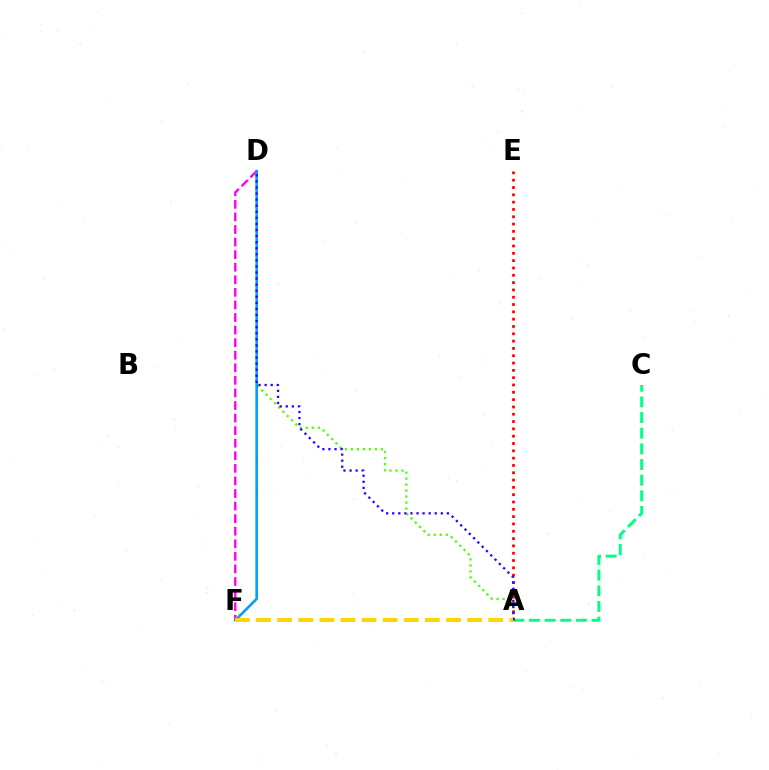{('D', 'F'): [{'color': '#ff00ed', 'line_style': 'dashed', 'thickness': 1.71}, {'color': '#009eff', 'line_style': 'solid', 'thickness': 1.88}], ('A', 'D'): [{'color': '#4fff00', 'line_style': 'dotted', 'thickness': 1.63}, {'color': '#3700ff', 'line_style': 'dotted', 'thickness': 1.65}], ('A', 'C'): [{'color': '#00ff86', 'line_style': 'dashed', 'thickness': 2.13}], ('A', 'E'): [{'color': '#ff0000', 'line_style': 'dotted', 'thickness': 1.99}], ('A', 'F'): [{'color': '#ffd500', 'line_style': 'dashed', 'thickness': 2.87}]}